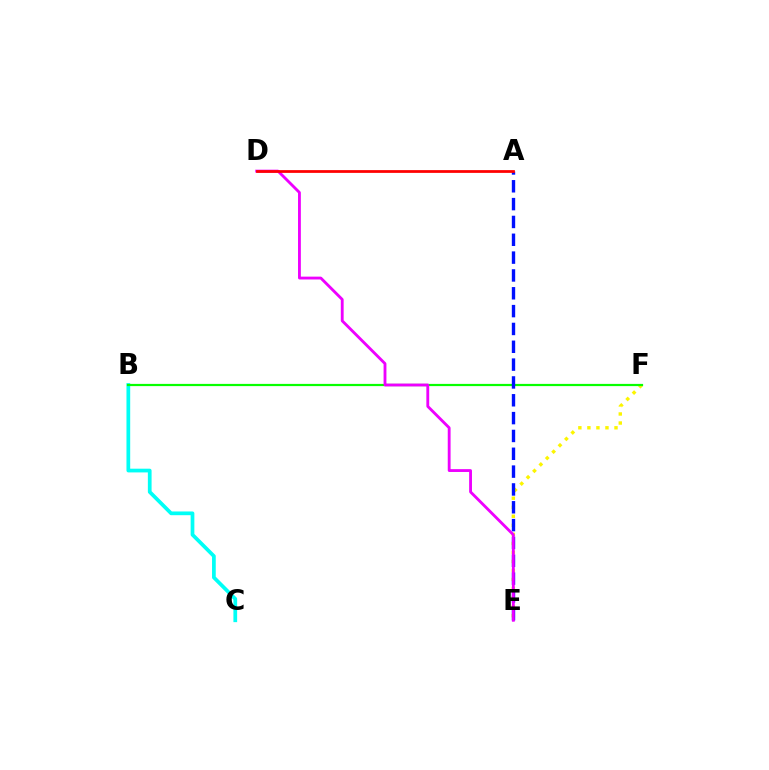{('E', 'F'): [{'color': '#fcf500', 'line_style': 'dotted', 'thickness': 2.45}], ('B', 'C'): [{'color': '#00fff6', 'line_style': 'solid', 'thickness': 2.68}], ('B', 'F'): [{'color': '#08ff00', 'line_style': 'solid', 'thickness': 1.59}], ('A', 'E'): [{'color': '#0010ff', 'line_style': 'dashed', 'thickness': 2.42}], ('D', 'E'): [{'color': '#ee00ff', 'line_style': 'solid', 'thickness': 2.05}], ('A', 'D'): [{'color': '#ff0000', 'line_style': 'solid', 'thickness': 1.98}]}